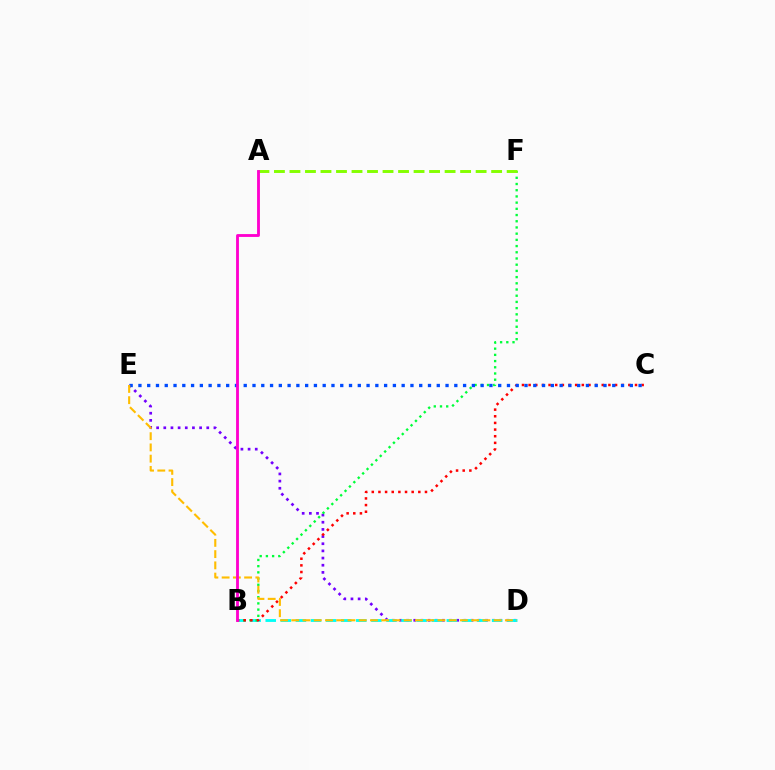{('D', 'E'): [{'color': '#7200ff', 'line_style': 'dotted', 'thickness': 1.95}, {'color': '#ffbd00', 'line_style': 'dashed', 'thickness': 1.53}], ('B', 'D'): [{'color': '#00fff6', 'line_style': 'dashed', 'thickness': 2.05}], ('B', 'F'): [{'color': '#00ff39', 'line_style': 'dotted', 'thickness': 1.69}], ('B', 'C'): [{'color': '#ff0000', 'line_style': 'dotted', 'thickness': 1.81}], ('C', 'E'): [{'color': '#004bff', 'line_style': 'dotted', 'thickness': 2.38}], ('A', 'F'): [{'color': '#84ff00', 'line_style': 'dashed', 'thickness': 2.11}], ('A', 'B'): [{'color': '#ff00cf', 'line_style': 'solid', 'thickness': 2.05}]}